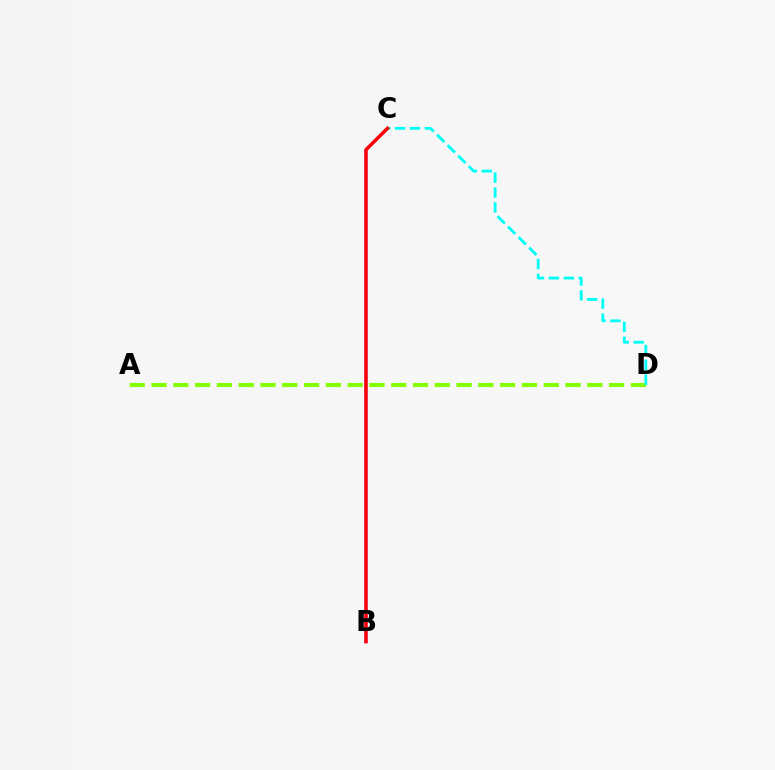{('B', 'C'): [{'color': '#7200ff', 'line_style': 'solid', 'thickness': 1.98}, {'color': '#ff0000', 'line_style': 'solid', 'thickness': 2.44}], ('A', 'D'): [{'color': '#84ff00', 'line_style': 'dashed', 'thickness': 2.96}], ('C', 'D'): [{'color': '#00fff6', 'line_style': 'dashed', 'thickness': 2.02}]}